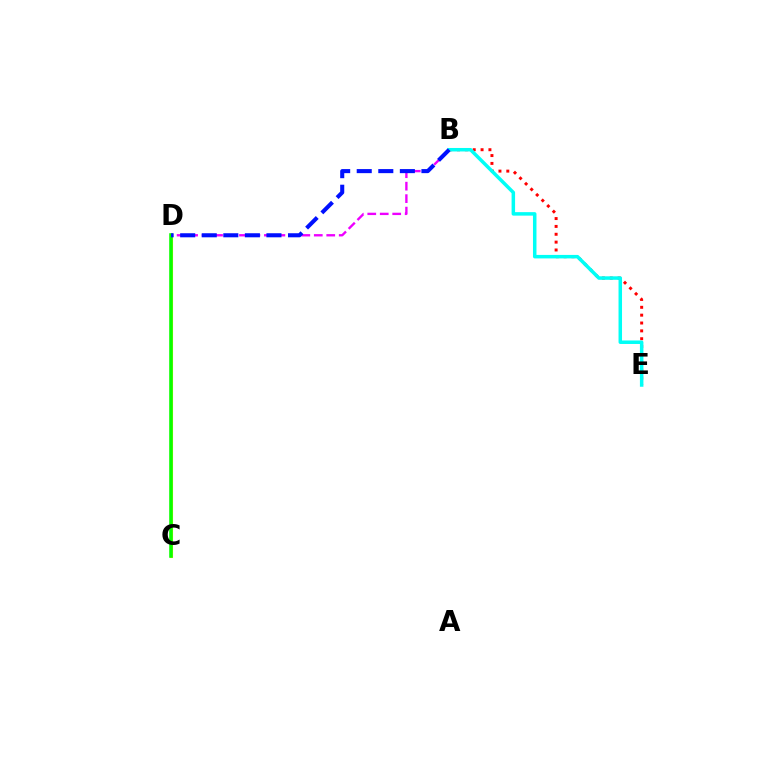{('C', 'D'): [{'color': '#fcf500', 'line_style': 'solid', 'thickness': 2.24}, {'color': '#08ff00', 'line_style': 'solid', 'thickness': 2.57}], ('B', 'D'): [{'color': '#ee00ff', 'line_style': 'dashed', 'thickness': 1.69}, {'color': '#0010ff', 'line_style': 'dashed', 'thickness': 2.93}], ('B', 'E'): [{'color': '#ff0000', 'line_style': 'dotted', 'thickness': 2.13}, {'color': '#00fff6', 'line_style': 'solid', 'thickness': 2.52}]}